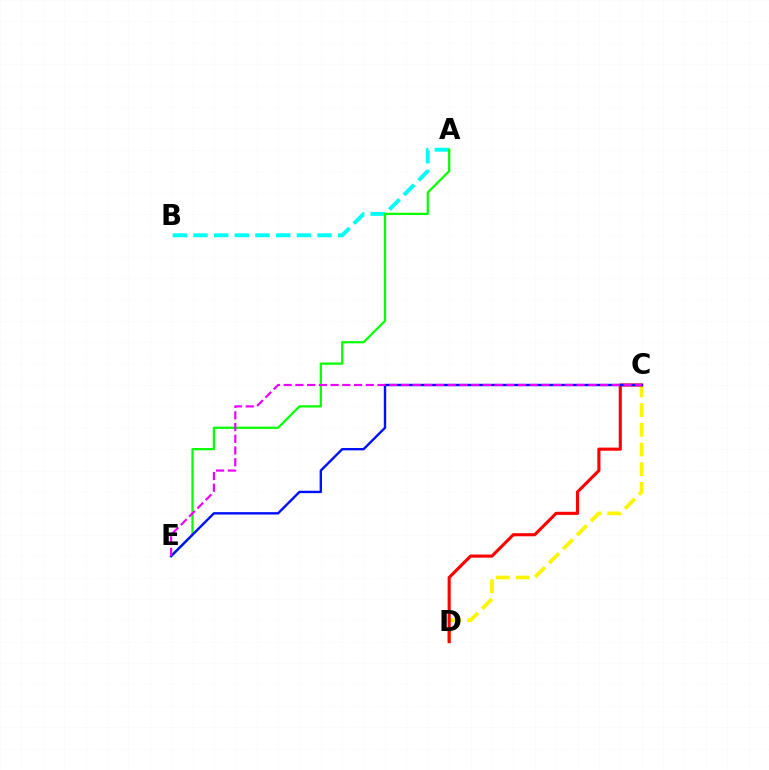{('A', 'B'): [{'color': '#00fff6', 'line_style': 'dashed', 'thickness': 2.81}], ('C', 'D'): [{'color': '#fcf500', 'line_style': 'dashed', 'thickness': 2.68}, {'color': '#ff0000', 'line_style': 'solid', 'thickness': 2.24}], ('A', 'E'): [{'color': '#08ff00', 'line_style': 'solid', 'thickness': 1.62}], ('C', 'E'): [{'color': '#0010ff', 'line_style': 'solid', 'thickness': 1.72}, {'color': '#ee00ff', 'line_style': 'dashed', 'thickness': 1.59}]}